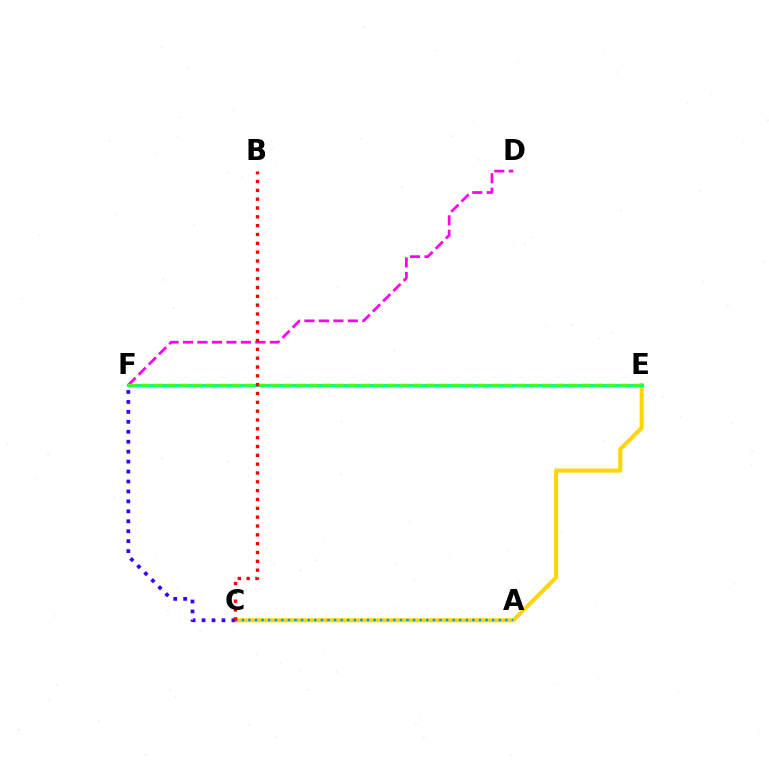{('C', 'E'): [{'color': '#ffd500', 'line_style': 'solid', 'thickness': 2.9}], ('E', 'F'): [{'color': '#00ff86', 'line_style': 'solid', 'thickness': 2.24}, {'color': '#4fff00', 'line_style': 'dashed', 'thickness': 1.76}], ('D', 'F'): [{'color': '#ff00ed', 'line_style': 'dashed', 'thickness': 1.97}], ('C', 'F'): [{'color': '#3700ff', 'line_style': 'dotted', 'thickness': 2.7}], ('A', 'C'): [{'color': '#009eff', 'line_style': 'dotted', 'thickness': 1.79}], ('B', 'C'): [{'color': '#ff0000', 'line_style': 'dotted', 'thickness': 2.4}]}